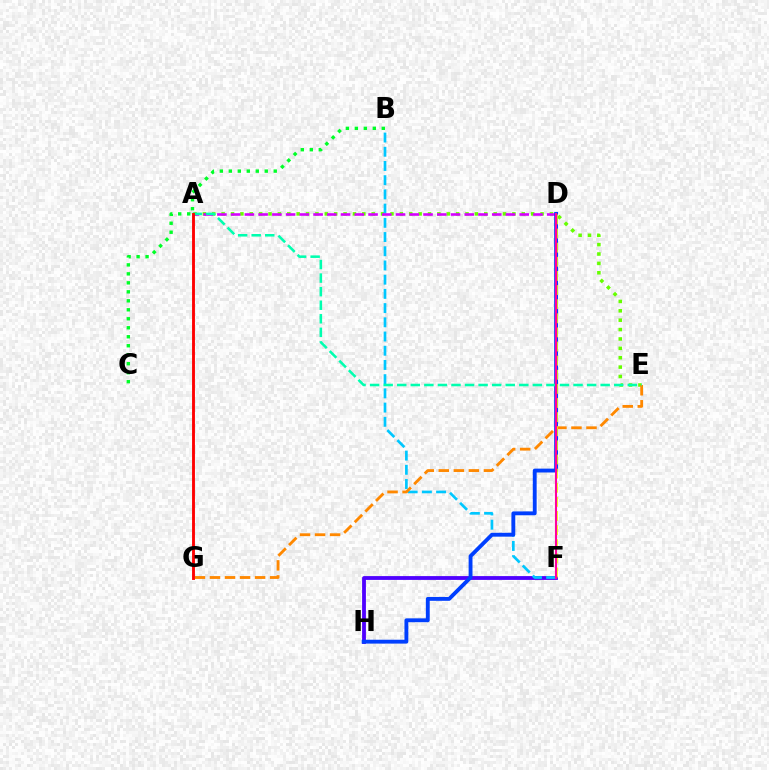{('F', 'H'): [{'color': '#4f00ff', 'line_style': 'solid', 'thickness': 2.75}], ('A', 'E'): [{'color': '#66ff00', 'line_style': 'dotted', 'thickness': 2.55}, {'color': '#00ffaf', 'line_style': 'dashed', 'thickness': 1.84}], ('B', 'F'): [{'color': '#00c7ff', 'line_style': 'dashed', 'thickness': 1.93}], ('A', 'D'): [{'color': '#d600ff', 'line_style': 'dashed', 'thickness': 1.87}], ('D', 'H'): [{'color': '#003fff', 'line_style': 'solid', 'thickness': 2.78}], ('E', 'G'): [{'color': '#ff8800', 'line_style': 'dashed', 'thickness': 2.04}], ('D', 'F'): [{'color': '#eeff00', 'line_style': 'dashed', 'thickness': 1.92}, {'color': '#ff00a0', 'line_style': 'solid', 'thickness': 1.52}], ('B', 'C'): [{'color': '#00ff27', 'line_style': 'dotted', 'thickness': 2.44}], ('A', 'G'): [{'color': '#ff0000', 'line_style': 'solid', 'thickness': 2.07}]}